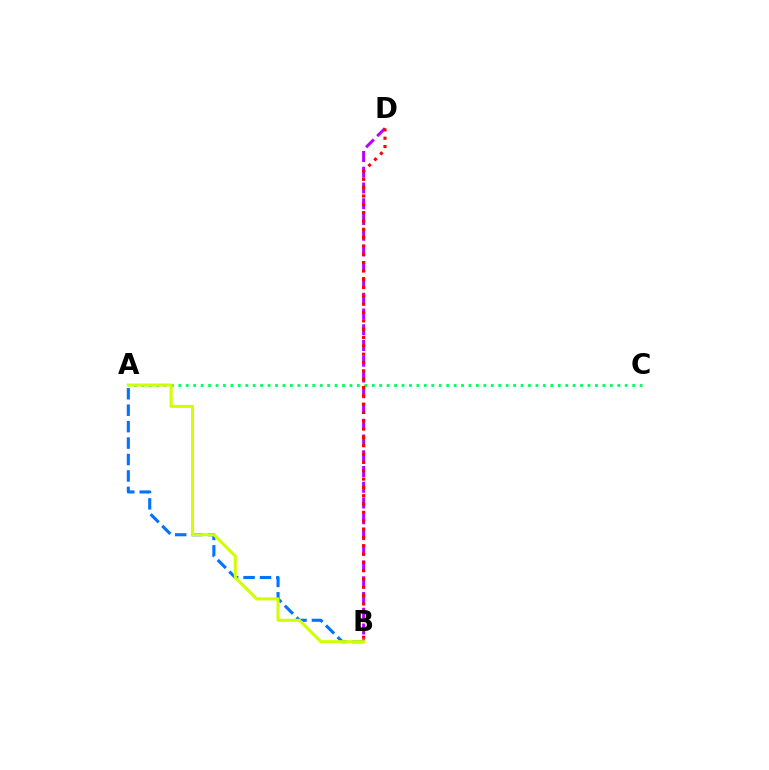{('B', 'D'): [{'color': '#b900ff', 'line_style': 'dashed', 'thickness': 2.14}, {'color': '#ff0000', 'line_style': 'dotted', 'thickness': 2.26}], ('A', 'C'): [{'color': '#00ff5c', 'line_style': 'dotted', 'thickness': 2.02}], ('A', 'B'): [{'color': '#0074ff', 'line_style': 'dashed', 'thickness': 2.23}, {'color': '#d1ff00', 'line_style': 'solid', 'thickness': 2.19}]}